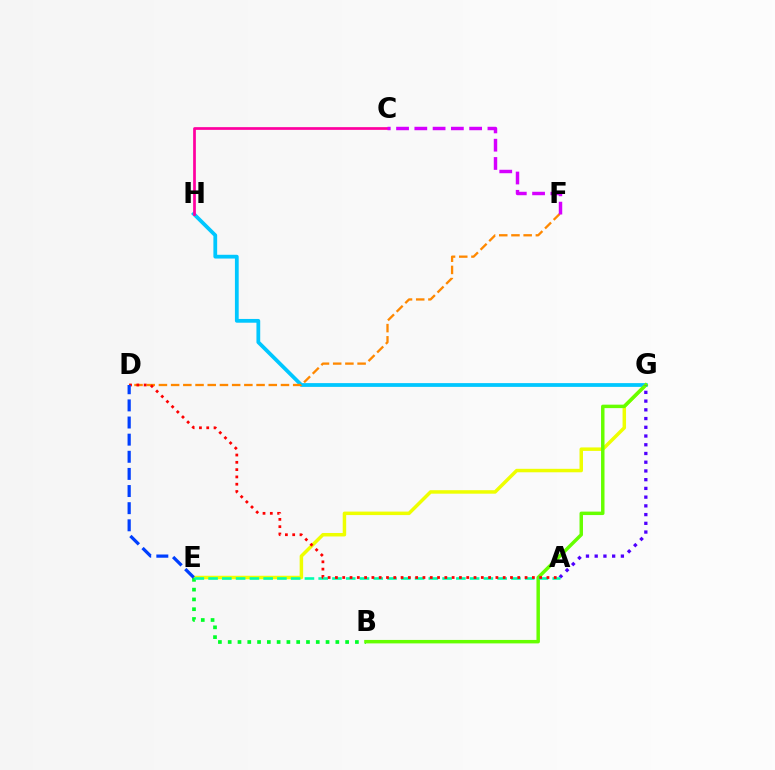{('E', 'G'): [{'color': '#eeff00', 'line_style': 'solid', 'thickness': 2.5}], ('B', 'E'): [{'color': '#00ff27', 'line_style': 'dotted', 'thickness': 2.66}], ('G', 'H'): [{'color': '#00c7ff', 'line_style': 'solid', 'thickness': 2.71}], ('B', 'G'): [{'color': '#66ff00', 'line_style': 'solid', 'thickness': 2.49}], ('C', 'H'): [{'color': '#ff00a0', 'line_style': 'solid', 'thickness': 1.96}], ('A', 'G'): [{'color': '#4f00ff', 'line_style': 'dotted', 'thickness': 2.37}], ('D', 'F'): [{'color': '#ff8800', 'line_style': 'dashed', 'thickness': 1.66}], ('A', 'E'): [{'color': '#00ffaf', 'line_style': 'dashed', 'thickness': 1.87}], ('A', 'D'): [{'color': '#ff0000', 'line_style': 'dotted', 'thickness': 1.98}], ('D', 'E'): [{'color': '#003fff', 'line_style': 'dashed', 'thickness': 2.33}], ('C', 'F'): [{'color': '#d600ff', 'line_style': 'dashed', 'thickness': 2.48}]}